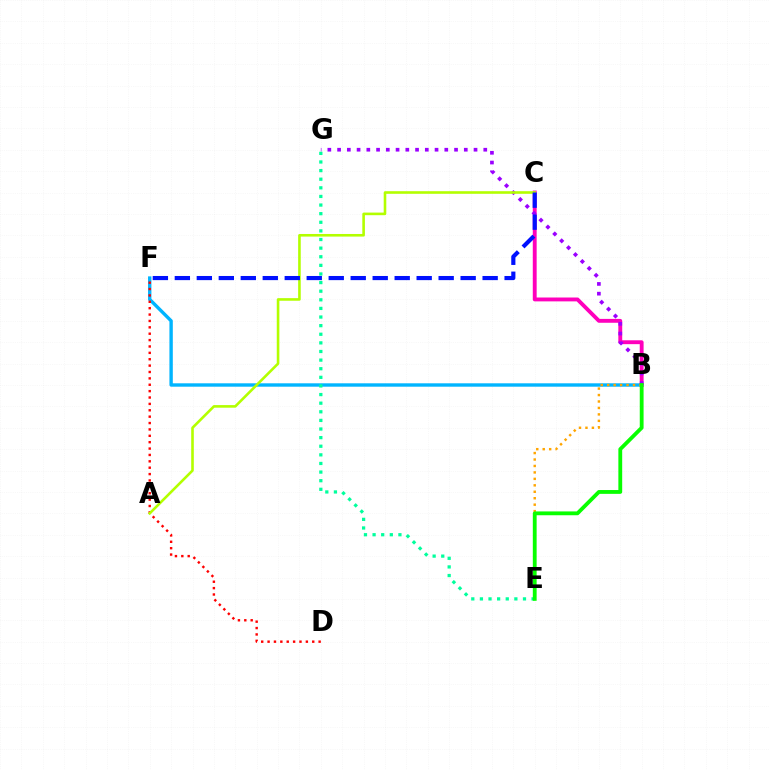{('B', 'F'): [{'color': '#00b5ff', 'line_style': 'solid', 'thickness': 2.44}], ('D', 'F'): [{'color': '#ff0000', 'line_style': 'dotted', 'thickness': 1.73}], ('B', 'C'): [{'color': '#ff00bd', 'line_style': 'solid', 'thickness': 2.79}], ('B', 'E'): [{'color': '#ffa500', 'line_style': 'dotted', 'thickness': 1.75}, {'color': '#08ff00', 'line_style': 'solid', 'thickness': 2.75}], ('B', 'G'): [{'color': '#9b00ff', 'line_style': 'dotted', 'thickness': 2.65}], ('A', 'C'): [{'color': '#b3ff00', 'line_style': 'solid', 'thickness': 1.87}], ('E', 'G'): [{'color': '#00ff9d', 'line_style': 'dotted', 'thickness': 2.34}], ('C', 'F'): [{'color': '#0010ff', 'line_style': 'dashed', 'thickness': 2.99}]}